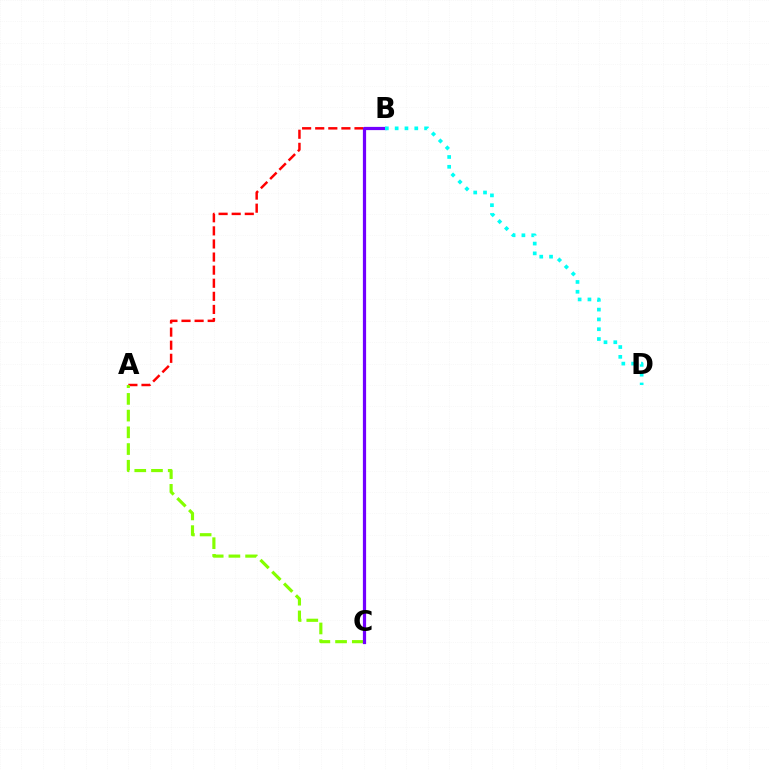{('A', 'B'): [{'color': '#ff0000', 'line_style': 'dashed', 'thickness': 1.78}], ('A', 'C'): [{'color': '#84ff00', 'line_style': 'dashed', 'thickness': 2.27}], ('B', 'C'): [{'color': '#7200ff', 'line_style': 'solid', 'thickness': 2.32}], ('B', 'D'): [{'color': '#00fff6', 'line_style': 'dotted', 'thickness': 2.66}]}